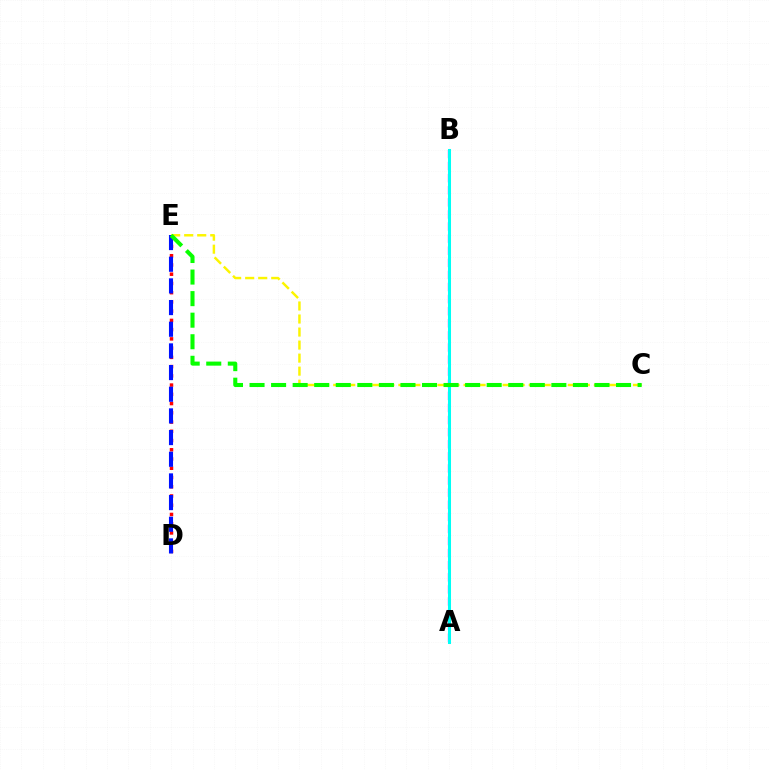{('A', 'B'): [{'color': '#ee00ff', 'line_style': 'dashed', 'thickness': 1.64}, {'color': '#00fff6', 'line_style': 'solid', 'thickness': 2.18}], ('D', 'E'): [{'color': '#ff0000', 'line_style': 'dotted', 'thickness': 2.51}, {'color': '#0010ff', 'line_style': 'dashed', 'thickness': 2.94}], ('C', 'E'): [{'color': '#fcf500', 'line_style': 'dashed', 'thickness': 1.77}, {'color': '#08ff00', 'line_style': 'dashed', 'thickness': 2.93}]}